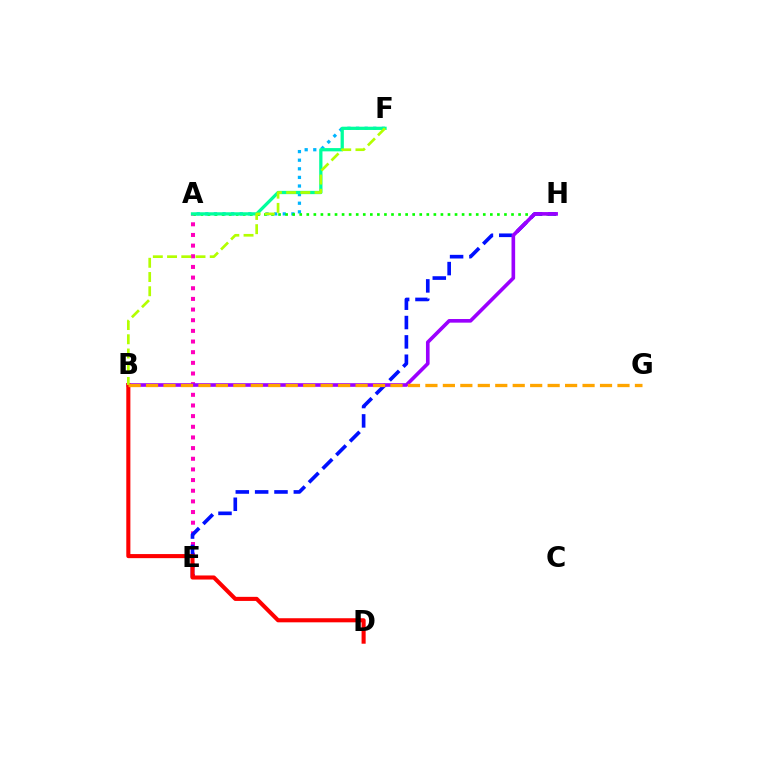{('A', 'F'): [{'color': '#00b5ff', 'line_style': 'dotted', 'thickness': 2.34}, {'color': '#00ff9d', 'line_style': 'solid', 'thickness': 2.35}], ('A', 'E'): [{'color': '#ff00bd', 'line_style': 'dotted', 'thickness': 2.9}], ('A', 'H'): [{'color': '#08ff00', 'line_style': 'dotted', 'thickness': 1.92}], ('E', 'H'): [{'color': '#0010ff', 'line_style': 'dashed', 'thickness': 2.63}], ('B', 'H'): [{'color': '#9b00ff', 'line_style': 'solid', 'thickness': 2.62}], ('B', 'D'): [{'color': '#ff0000', 'line_style': 'solid', 'thickness': 2.94}], ('B', 'F'): [{'color': '#b3ff00', 'line_style': 'dashed', 'thickness': 1.93}], ('B', 'G'): [{'color': '#ffa500', 'line_style': 'dashed', 'thickness': 2.37}]}